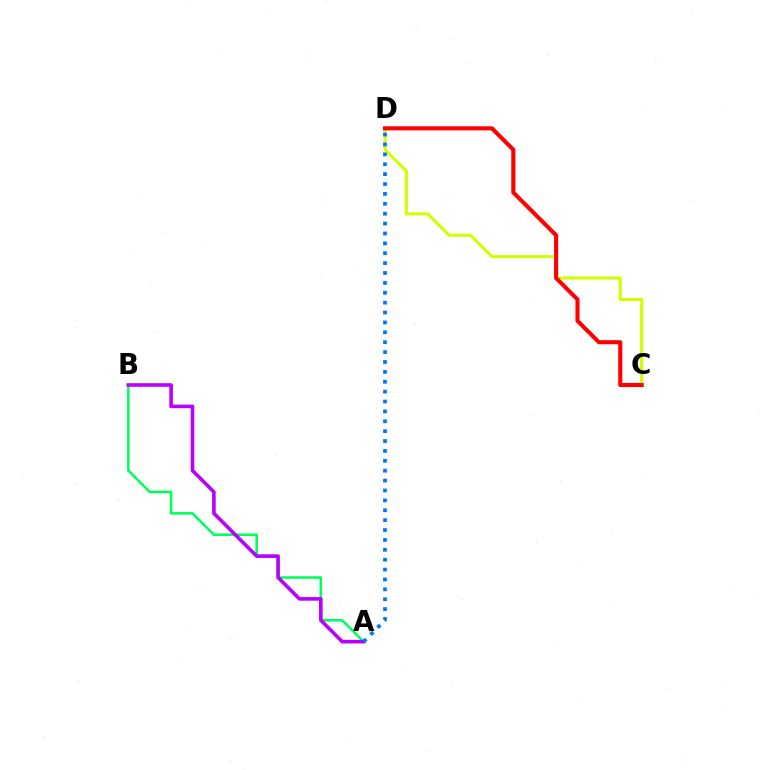{('A', 'B'): [{'color': '#00ff5c', 'line_style': 'solid', 'thickness': 1.84}, {'color': '#b900ff', 'line_style': 'solid', 'thickness': 2.6}], ('C', 'D'): [{'color': '#d1ff00', 'line_style': 'solid', 'thickness': 2.19}, {'color': '#ff0000', 'line_style': 'solid', 'thickness': 2.95}], ('A', 'D'): [{'color': '#0074ff', 'line_style': 'dotted', 'thickness': 2.69}]}